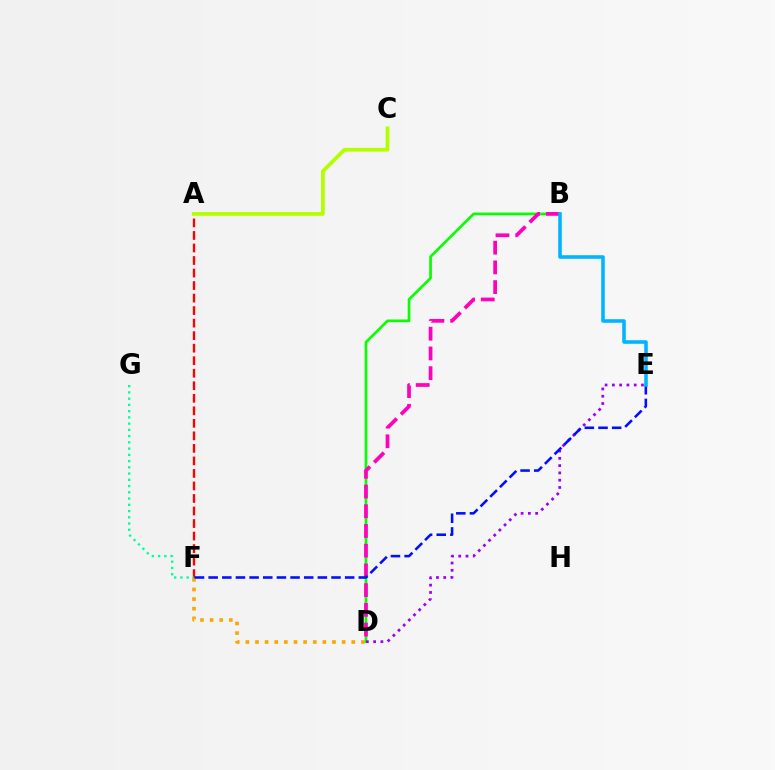{('D', 'F'): [{'color': '#ffa500', 'line_style': 'dotted', 'thickness': 2.62}], ('B', 'D'): [{'color': '#08ff00', 'line_style': 'solid', 'thickness': 1.93}, {'color': '#ff00bd', 'line_style': 'dashed', 'thickness': 2.68}], ('A', 'F'): [{'color': '#ff0000', 'line_style': 'dashed', 'thickness': 1.7}], ('D', 'E'): [{'color': '#9b00ff', 'line_style': 'dotted', 'thickness': 1.98}], ('A', 'C'): [{'color': '#b3ff00', 'line_style': 'solid', 'thickness': 2.71}], ('E', 'F'): [{'color': '#0010ff', 'line_style': 'dashed', 'thickness': 1.85}], ('B', 'E'): [{'color': '#00b5ff', 'line_style': 'solid', 'thickness': 2.56}], ('F', 'G'): [{'color': '#00ff9d', 'line_style': 'dotted', 'thickness': 1.7}]}